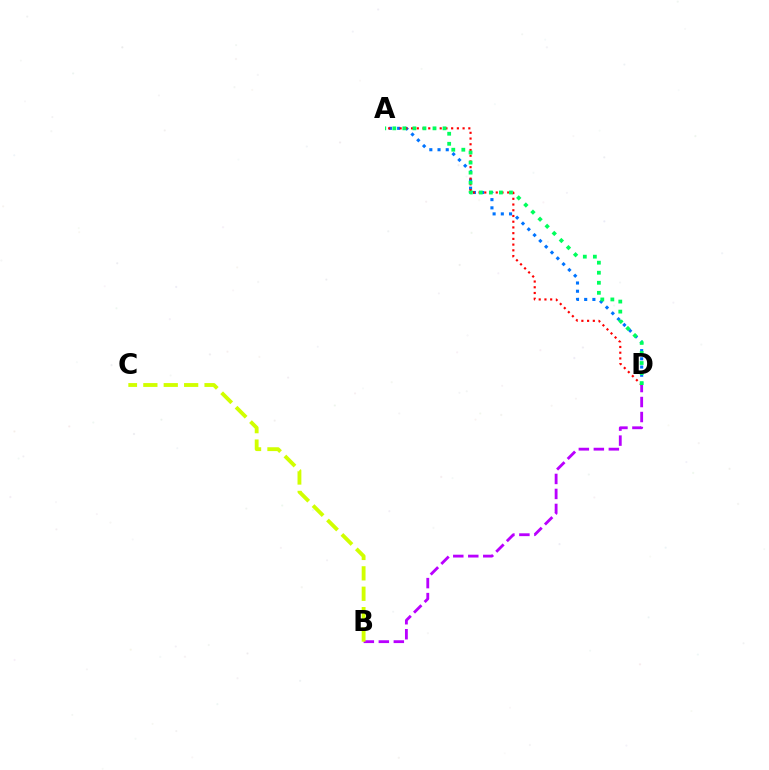{('A', 'D'): [{'color': '#0074ff', 'line_style': 'dotted', 'thickness': 2.23}, {'color': '#ff0000', 'line_style': 'dotted', 'thickness': 1.56}, {'color': '#00ff5c', 'line_style': 'dotted', 'thickness': 2.73}], ('B', 'D'): [{'color': '#b900ff', 'line_style': 'dashed', 'thickness': 2.04}], ('B', 'C'): [{'color': '#d1ff00', 'line_style': 'dashed', 'thickness': 2.77}]}